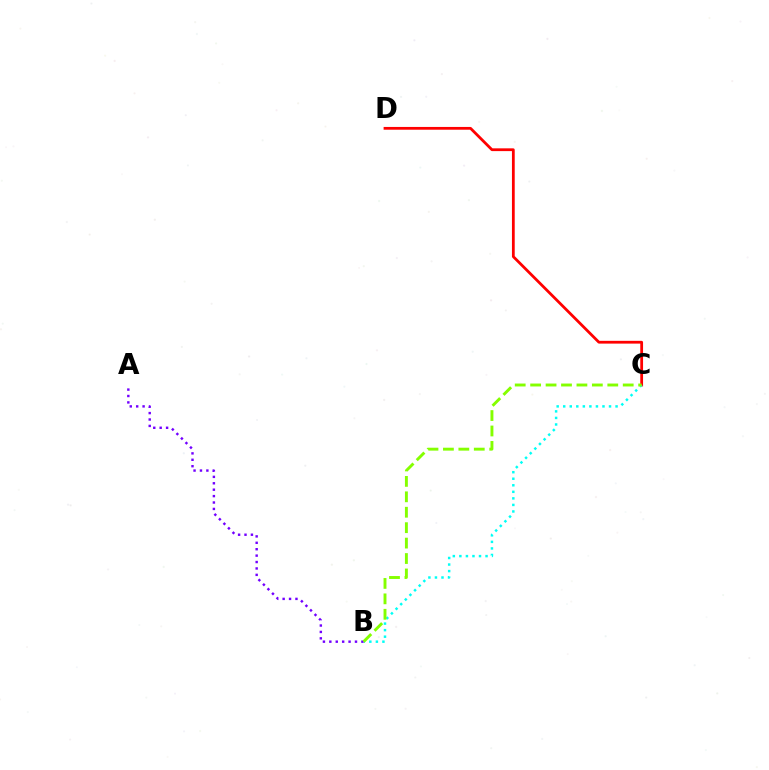{('C', 'D'): [{'color': '#ff0000', 'line_style': 'solid', 'thickness': 2.0}], ('B', 'C'): [{'color': '#00fff6', 'line_style': 'dotted', 'thickness': 1.78}, {'color': '#84ff00', 'line_style': 'dashed', 'thickness': 2.1}], ('A', 'B'): [{'color': '#7200ff', 'line_style': 'dotted', 'thickness': 1.74}]}